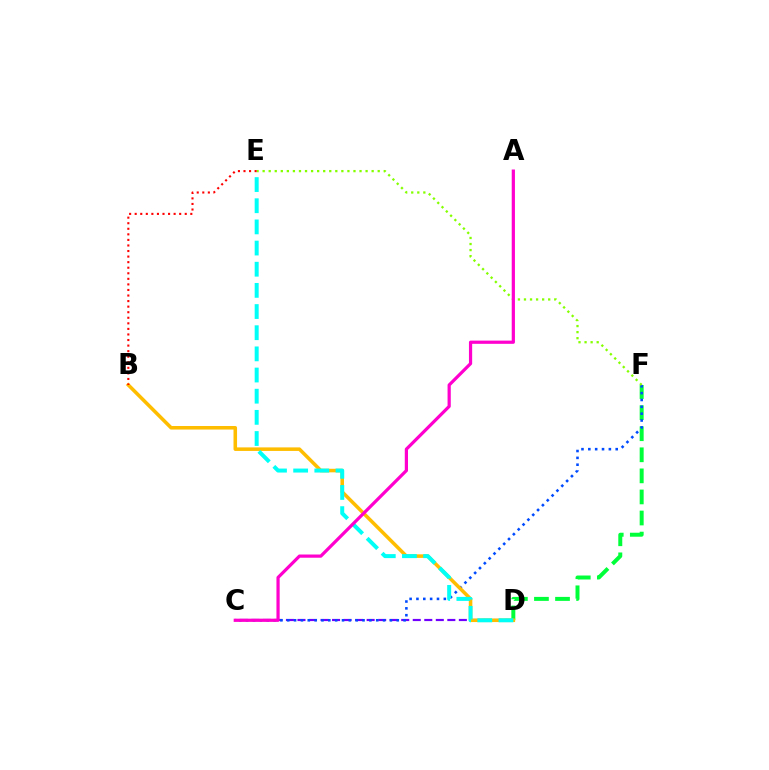{('D', 'F'): [{'color': '#00ff39', 'line_style': 'dashed', 'thickness': 2.86}], ('C', 'D'): [{'color': '#7200ff', 'line_style': 'dashed', 'thickness': 1.57}], ('C', 'F'): [{'color': '#004bff', 'line_style': 'dotted', 'thickness': 1.86}], ('E', 'F'): [{'color': '#84ff00', 'line_style': 'dotted', 'thickness': 1.65}], ('B', 'D'): [{'color': '#ffbd00', 'line_style': 'solid', 'thickness': 2.56}], ('D', 'E'): [{'color': '#00fff6', 'line_style': 'dashed', 'thickness': 2.87}], ('A', 'C'): [{'color': '#ff00cf', 'line_style': 'solid', 'thickness': 2.31}], ('B', 'E'): [{'color': '#ff0000', 'line_style': 'dotted', 'thickness': 1.51}]}